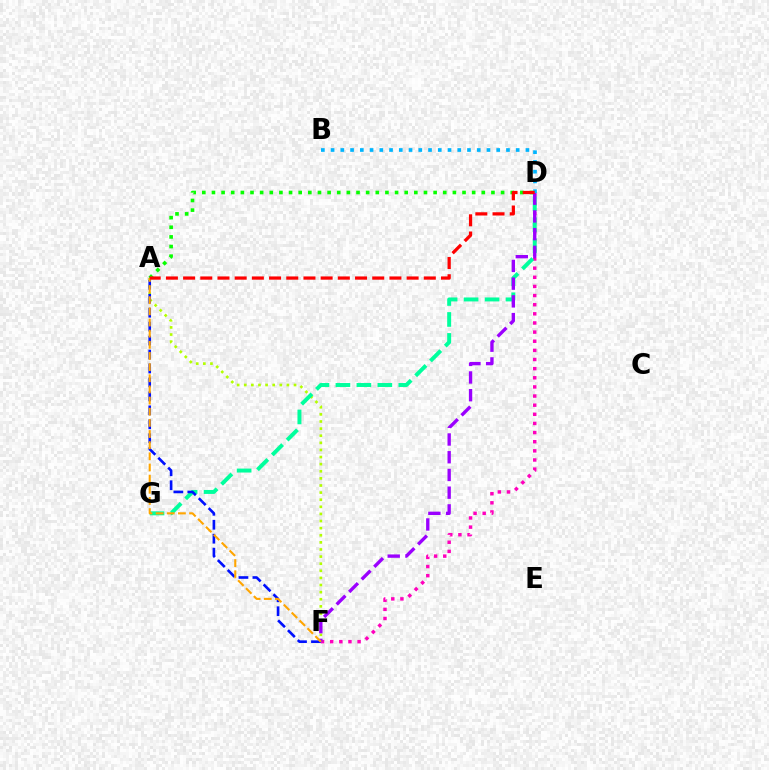{('A', 'D'): [{'color': '#08ff00', 'line_style': 'dotted', 'thickness': 2.62}, {'color': '#ff0000', 'line_style': 'dashed', 'thickness': 2.34}], ('D', 'F'): [{'color': '#ff00bd', 'line_style': 'dotted', 'thickness': 2.48}, {'color': '#9b00ff', 'line_style': 'dashed', 'thickness': 2.41}], ('A', 'F'): [{'color': '#b3ff00', 'line_style': 'dotted', 'thickness': 1.93}, {'color': '#0010ff', 'line_style': 'dashed', 'thickness': 1.9}, {'color': '#ffa500', 'line_style': 'dashed', 'thickness': 1.51}], ('D', 'G'): [{'color': '#00ff9d', 'line_style': 'dashed', 'thickness': 2.85}], ('B', 'D'): [{'color': '#00b5ff', 'line_style': 'dotted', 'thickness': 2.65}]}